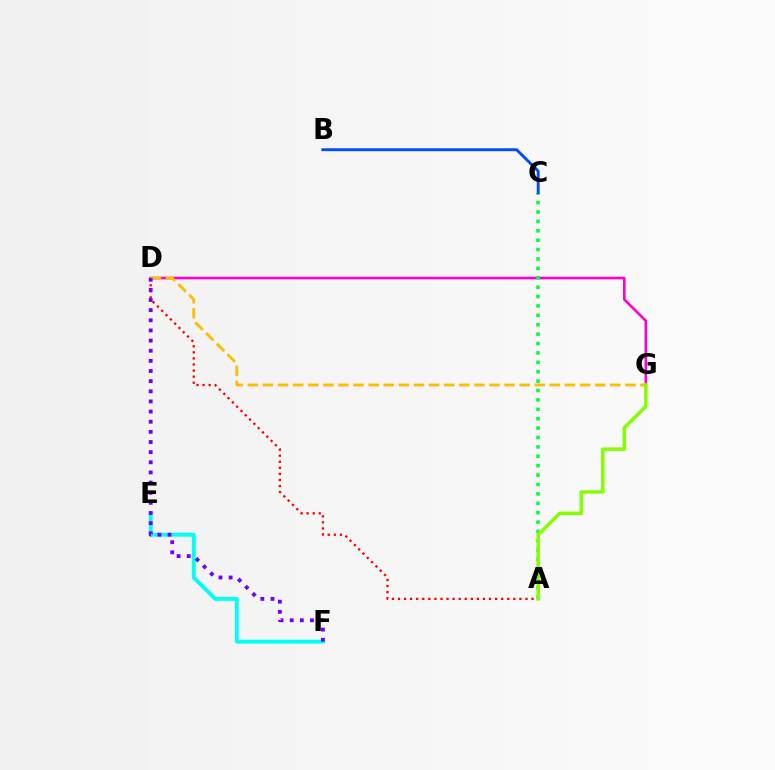{('D', 'G'): [{'color': '#ff00cf', 'line_style': 'solid', 'thickness': 1.87}, {'color': '#ffbd00', 'line_style': 'dashed', 'thickness': 2.05}], ('E', 'F'): [{'color': '#00fff6', 'line_style': 'solid', 'thickness': 2.8}], ('A', 'C'): [{'color': '#00ff39', 'line_style': 'dotted', 'thickness': 2.55}], ('A', 'D'): [{'color': '#ff0000', 'line_style': 'dotted', 'thickness': 1.65}], ('B', 'C'): [{'color': '#004bff', 'line_style': 'solid', 'thickness': 2.09}], ('A', 'G'): [{'color': '#84ff00', 'line_style': 'solid', 'thickness': 2.52}], ('D', 'F'): [{'color': '#7200ff', 'line_style': 'dotted', 'thickness': 2.76}]}